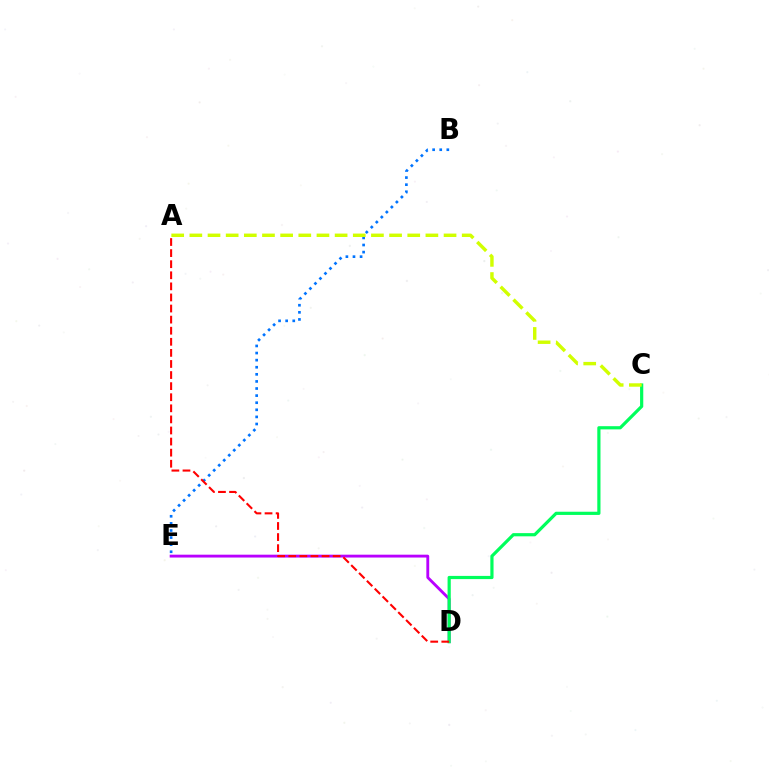{('D', 'E'): [{'color': '#b900ff', 'line_style': 'solid', 'thickness': 2.05}], ('C', 'D'): [{'color': '#00ff5c', 'line_style': 'solid', 'thickness': 2.3}], ('B', 'E'): [{'color': '#0074ff', 'line_style': 'dotted', 'thickness': 1.93}], ('A', 'C'): [{'color': '#d1ff00', 'line_style': 'dashed', 'thickness': 2.47}], ('A', 'D'): [{'color': '#ff0000', 'line_style': 'dashed', 'thickness': 1.51}]}